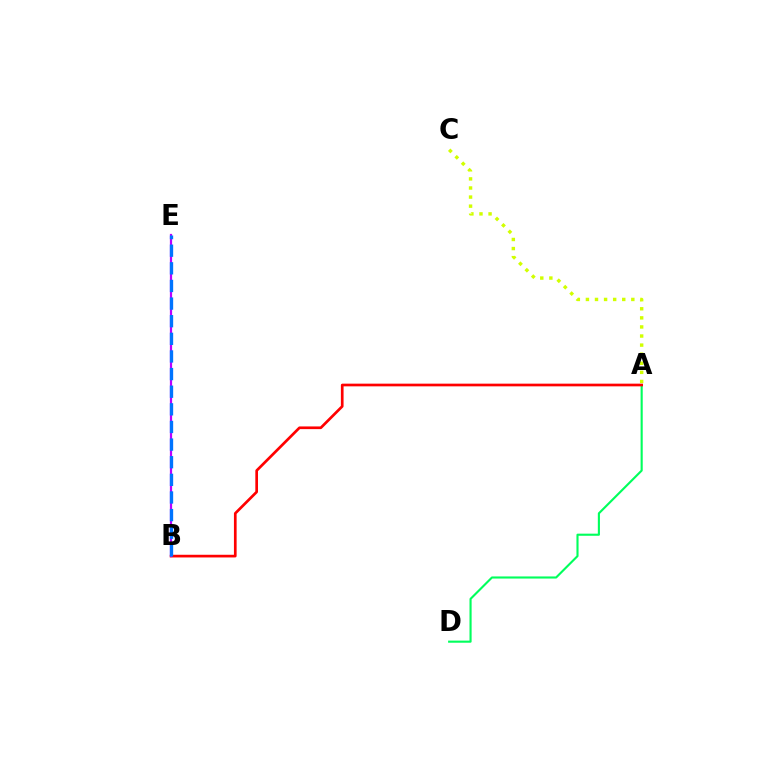{('A', 'D'): [{'color': '#00ff5c', 'line_style': 'solid', 'thickness': 1.53}], ('A', 'B'): [{'color': '#ff0000', 'line_style': 'solid', 'thickness': 1.93}], ('B', 'E'): [{'color': '#b900ff', 'line_style': 'solid', 'thickness': 1.6}, {'color': '#0074ff', 'line_style': 'dashed', 'thickness': 2.39}], ('A', 'C'): [{'color': '#d1ff00', 'line_style': 'dotted', 'thickness': 2.47}]}